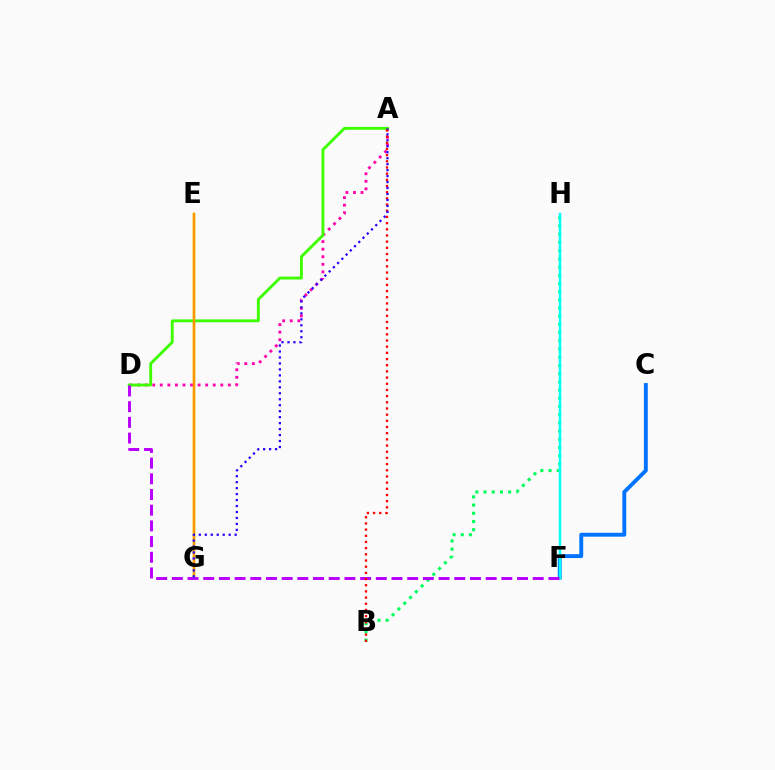{('C', 'F'): [{'color': '#0074ff', 'line_style': 'solid', 'thickness': 2.8}], ('E', 'G'): [{'color': '#d1ff00', 'line_style': 'solid', 'thickness': 1.7}, {'color': '#ff9400', 'line_style': 'solid', 'thickness': 1.79}], ('A', 'D'): [{'color': '#ff00ac', 'line_style': 'dotted', 'thickness': 2.06}, {'color': '#3dff00', 'line_style': 'solid', 'thickness': 2.07}], ('B', 'H'): [{'color': '#00ff5c', 'line_style': 'dotted', 'thickness': 2.23}], ('F', 'H'): [{'color': '#00fff6', 'line_style': 'solid', 'thickness': 1.76}], ('D', 'F'): [{'color': '#b900ff', 'line_style': 'dashed', 'thickness': 2.13}], ('A', 'B'): [{'color': '#ff0000', 'line_style': 'dotted', 'thickness': 1.68}], ('A', 'G'): [{'color': '#2500ff', 'line_style': 'dotted', 'thickness': 1.62}]}